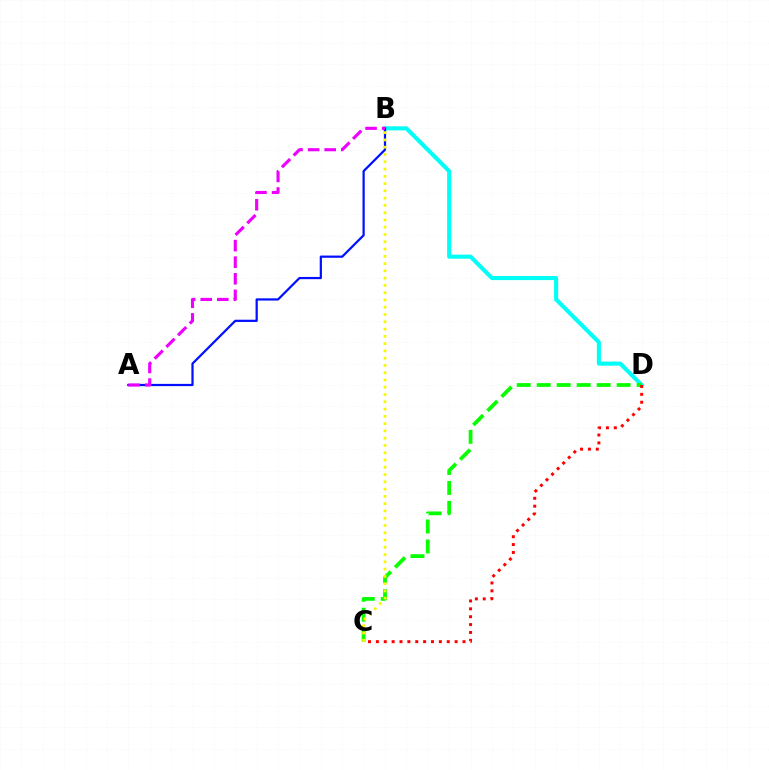{('B', 'D'): [{'color': '#00fff6', 'line_style': 'solid', 'thickness': 2.93}], ('C', 'D'): [{'color': '#08ff00', 'line_style': 'dashed', 'thickness': 2.71}, {'color': '#ff0000', 'line_style': 'dotted', 'thickness': 2.14}], ('A', 'B'): [{'color': '#0010ff', 'line_style': 'solid', 'thickness': 1.6}, {'color': '#ee00ff', 'line_style': 'dashed', 'thickness': 2.25}], ('B', 'C'): [{'color': '#fcf500', 'line_style': 'dotted', 'thickness': 1.98}]}